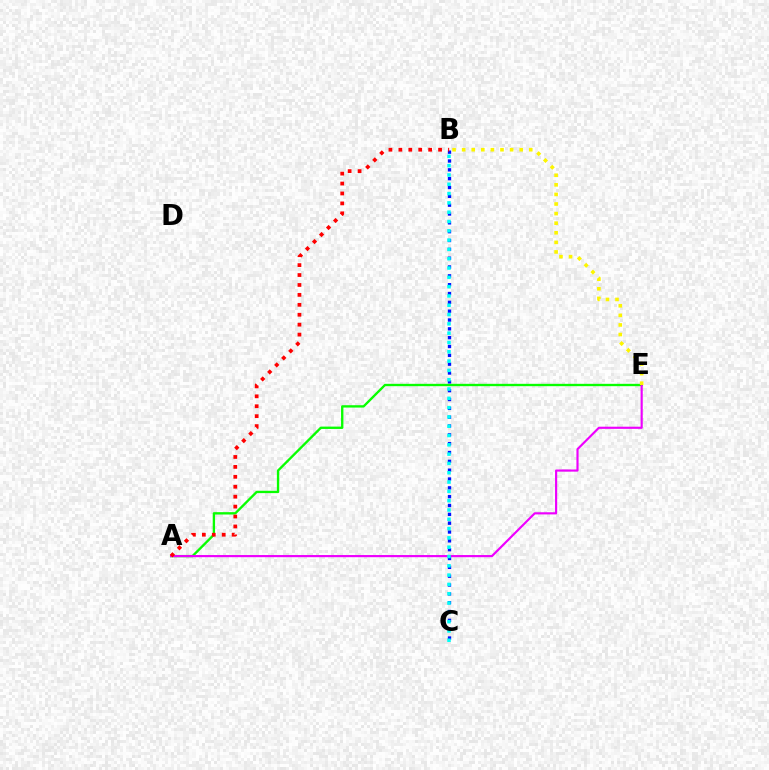{('A', 'E'): [{'color': '#08ff00', 'line_style': 'solid', 'thickness': 1.69}, {'color': '#ee00ff', 'line_style': 'solid', 'thickness': 1.55}], ('B', 'C'): [{'color': '#0010ff', 'line_style': 'dotted', 'thickness': 2.4}, {'color': '#00fff6', 'line_style': 'dotted', 'thickness': 2.53}], ('B', 'E'): [{'color': '#fcf500', 'line_style': 'dotted', 'thickness': 2.6}], ('A', 'B'): [{'color': '#ff0000', 'line_style': 'dotted', 'thickness': 2.7}]}